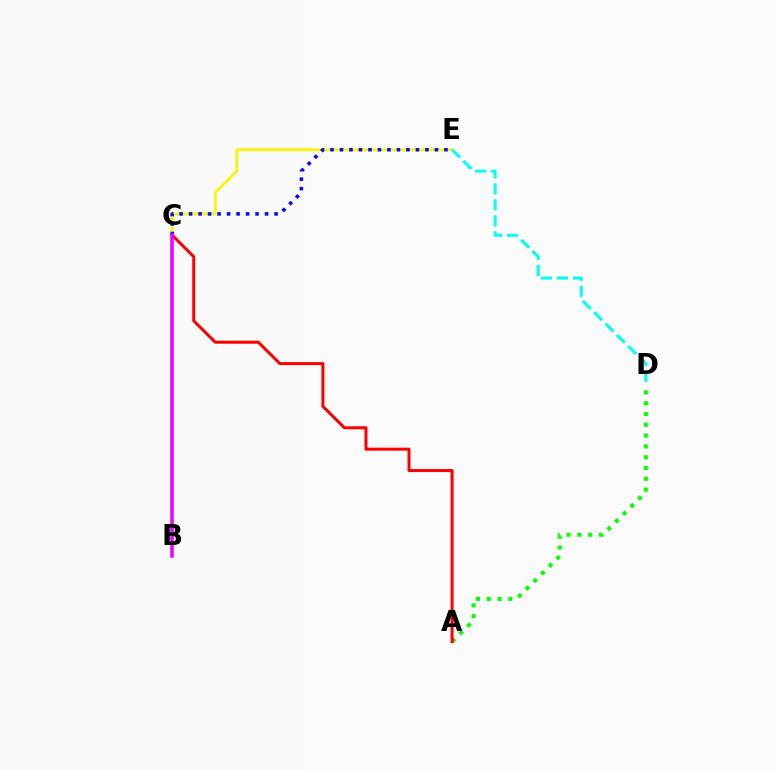{('C', 'E'): [{'color': '#fcf500', 'line_style': 'solid', 'thickness': 1.97}, {'color': '#0010ff', 'line_style': 'dotted', 'thickness': 2.58}], ('A', 'D'): [{'color': '#08ff00', 'line_style': 'dotted', 'thickness': 2.94}], ('D', 'E'): [{'color': '#00fff6', 'line_style': 'dashed', 'thickness': 2.17}], ('A', 'C'): [{'color': '#ff0000', 'line_style': 'solid', 'thickness': 2.17}], ('B', 'C'): [{'color': '#ee00ff', 'line_style': 'solid', 'thickness': 2.54}]}